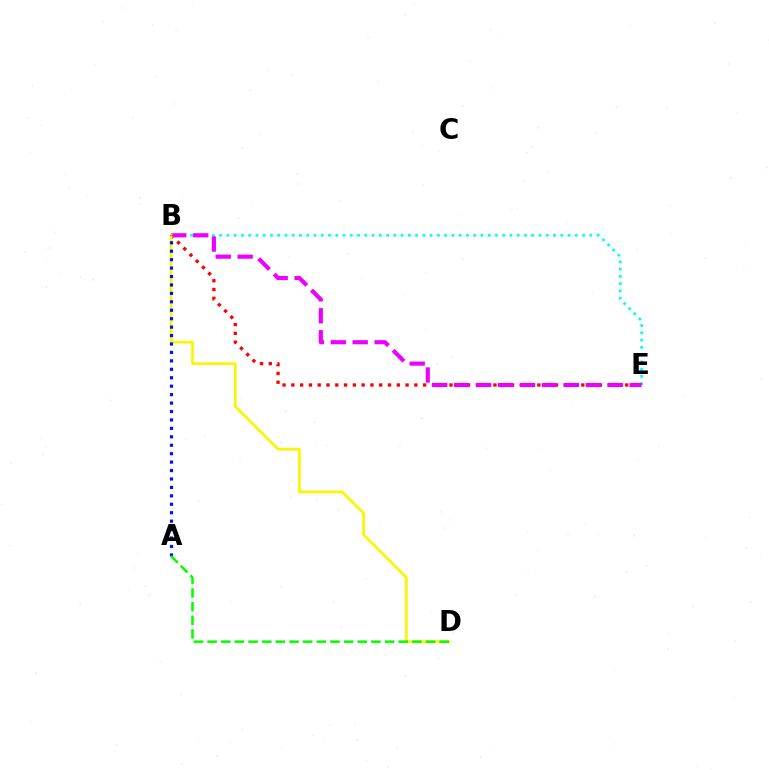{('B', 'E'): [{'color': '#00fff6', 'line_style': 'dotted', 'thickness': 1.97}, {'color': '#ff0000', 'line_style': 'dotted', 'thickness': 2.39}, {'color': '#ee00ff', 'line_style': 'dashed', 'thickness': 2.98}], ('B', 'D'): [{'color': '#fcf500', 'line_style': 'solid', 'thickness': 1.96}], ('A', 'B'): [{'color': '#0010ff', 'line_style': 'dotted', 'thickness': 2.29}], ('A', 'D'): [{'color': '#08ff00', 'line_style': 'dashed', 'thickness': 1.85}]}